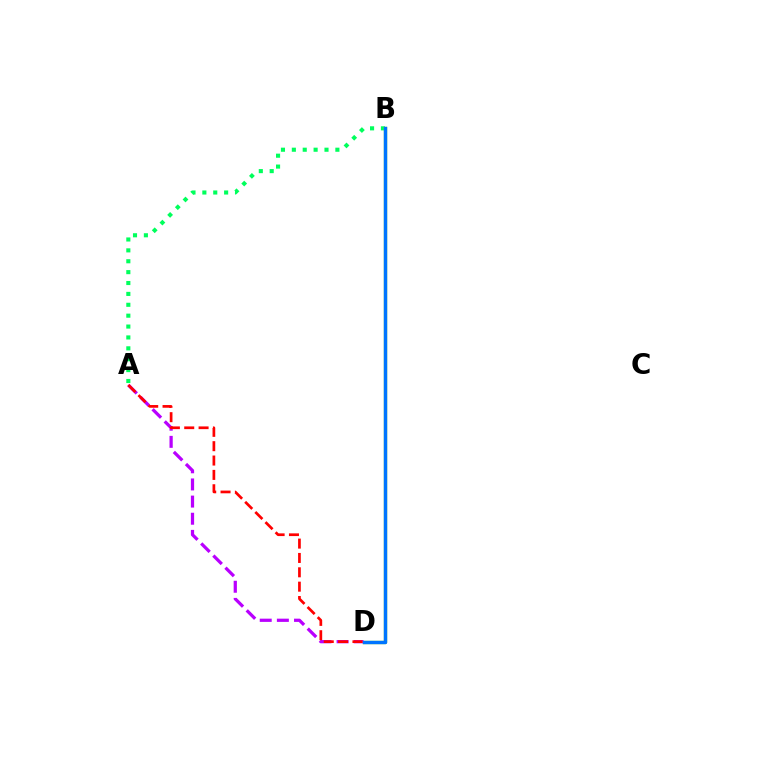{('A', 'D'): [{'color': '#b900ff', 'line_style': 'dashed', 'thickness': 2.33}, {'color': '#ff0000', 'line_style': 'dashed', 'thickness': 1.95}], ('A', 'B'): [{'color': '#00ff5c', 'line_style': 'dotted', 'thickness': 2.96}], ('B', 'D'): [{'color': '#d1ff00', 'line_style': 'solid', 'thickness': 2.4}, {'color': '#0074ff', 'line_style': 'solid', 'thickness': 2.48}]}